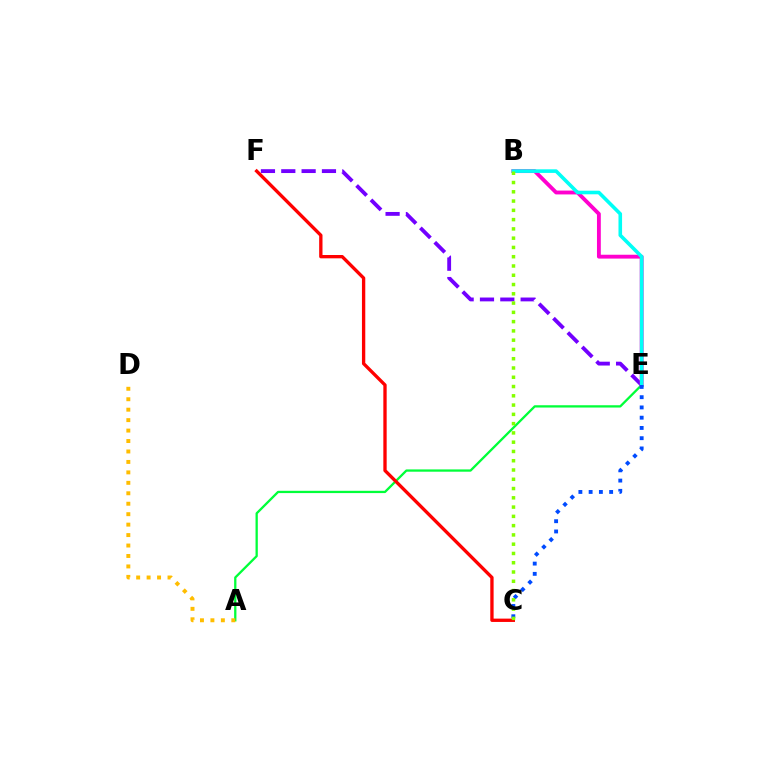{('E', 'F'): [{'color': '#7200ff', 'line_style': 'dashed', 'thickness': 2.76}], ('A', 'E'): [{'color': '#00ff39', 'line_style': 'solid', 'thickness': 1.65}], ('B', 'E'): [{'color': '#ff00cf', 'line_style': 'solid', 'thickness': 2.77}, {'color': '#00fff6', 'line_style': 'solid', 'thickness': 2.59}], ('C', 'E'): [{'color': '#004bff', 'line_style': 'dotted', 'thickness': 2.79}], ('A', 'D'): [{'color': '#ffbd00', 'line_style': 'dotted', 'thickness': 2.84}], ('C', 'F'): [{'color': '#ff0000', 'line_style': 'solid', 'thickness': 2.4}], ('B', 'C'): [{'color': '#84ff00', 'line_style': 'dotted', 'thickness': 2.52}]}